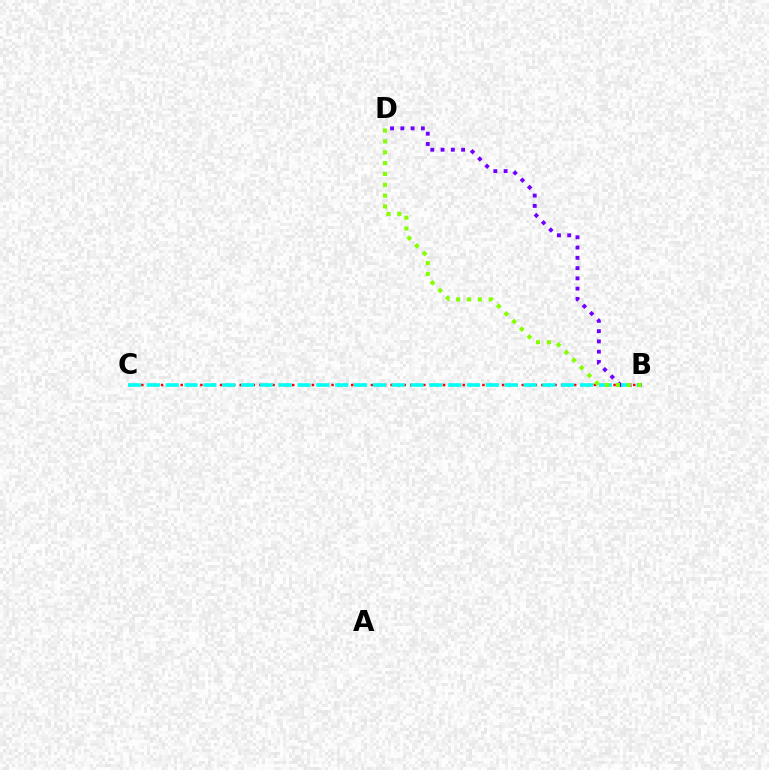{('B', 'C'): [{'color': '#ff0000', 'line_style': 'dotted', 'thickness': 1.78}, {'color': '#00fff6', 'line_style': 'dashed', 'thickness': 2.56}], ('B', 'D'): [{'color': '#7200ff', 'line_style': 'dotted', 'thickness': 2.79}, {'color': '#84ff00', 'line_style': 'dotted', 'thickness': 2.95}]}